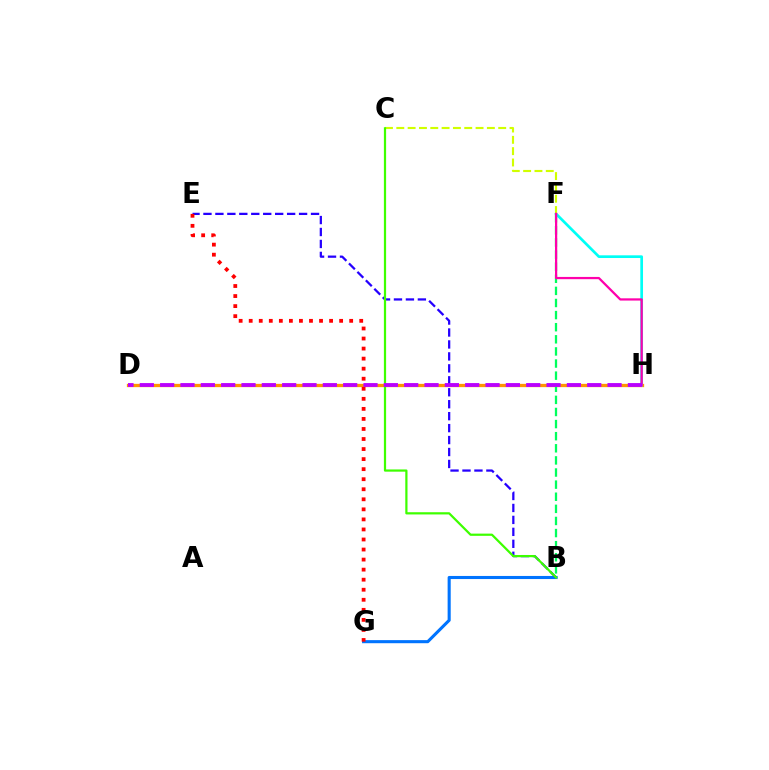{('D', 'H'): [{'color': '#ff9400', 'line_style': 'solid', 'thickness': 2.36}, {'color': '#b900ff', 'line_style': 'dashed', 'thickness': 2.76}], ('B', 'F'): [{'color': '#00ff5c', 'line_style': 'dashed', 'thickness': 1.65}], ('B', 'G'): [{'color': '#0074ff', 'line_style': 'solid', 'thickness': 2.22}], ('F', 'H'): [{'color': '#00fff6', 'line_style': 'solid', 'thickness': 1.94}, {'color': '#ff00ac', 'line_style': 'solid', 'thickness': 1.62}], ('B', 'E'): [{'color': '#2500ff', 'line_style': 'dashed', 'thickness': 1.62}], ('C', 'F'): [{'color': '#d1ff00', 'line_style': 'dashed', 'thickness': 1.54}], ('E', 'G'): [{'color': '#ff0000', 'line_style': 'dotted', 'thickness': 2.73}], ('B', 'C'): [{'color': '#3dff00', 'line_style': 'solid', 'thickness': 1.6}]}